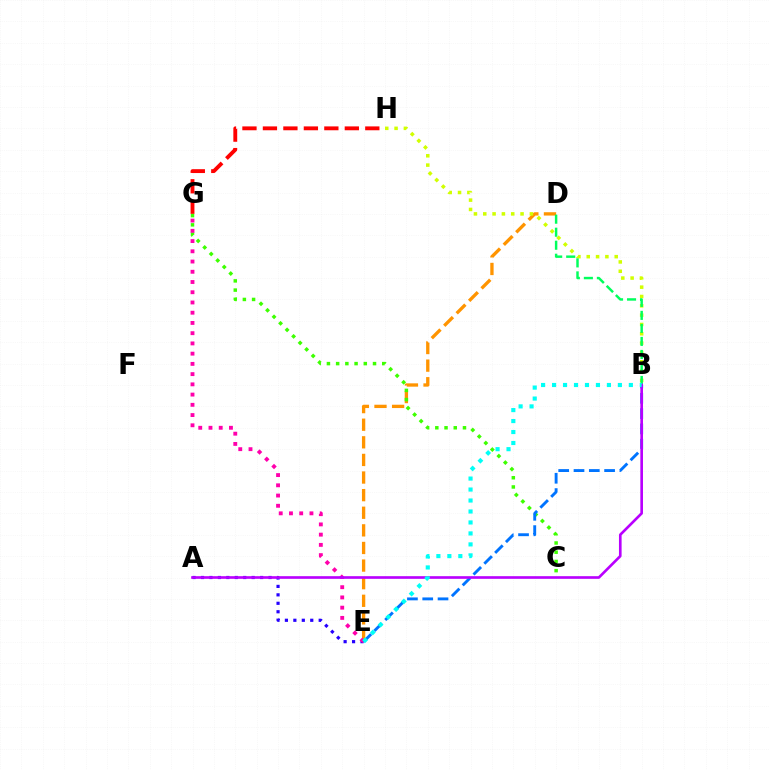{('G', 'H'): [{'color': '#ff0000', 'line_style': 'dashed', 'thickness': 2.78}], ('D', 'E'): [{'color': '#ff9400', 'line_style': 'dashed', 'thickness': 2.39}], ('C', 'G'): [{'color': '#3dff00', 'line_style': 'dotted', 'thickness': 2.5}], ('B', 'H'): [{'color': '#d1ff00', 'line_style': 'dotted', 'thickness': 2.53}], ('A', 'E'): [{'color': '#2500ff', 'line_style': 'dotted', 'thickness': 2.29}], ('E', 'G'): [{'color': '#ff00ac', 'line_style': 'dotted', 'thickness': 2.78}], ('B', 'E'): [{'color': '#0074ff', 'line_style': 'dashed', 'thickness': 2.08}, {'color': '#00fff6', 'line_style': 'dotted', 'thickness': 2.98}], ('B', 'D'): [{'color': '#00ff5c', 'line_style': 'dashed', 'thickness': 1.77}], ('A', 'B'): [{'color': '#b900ff', 'line_style': 'solid', 'thickness': 1.9}]}